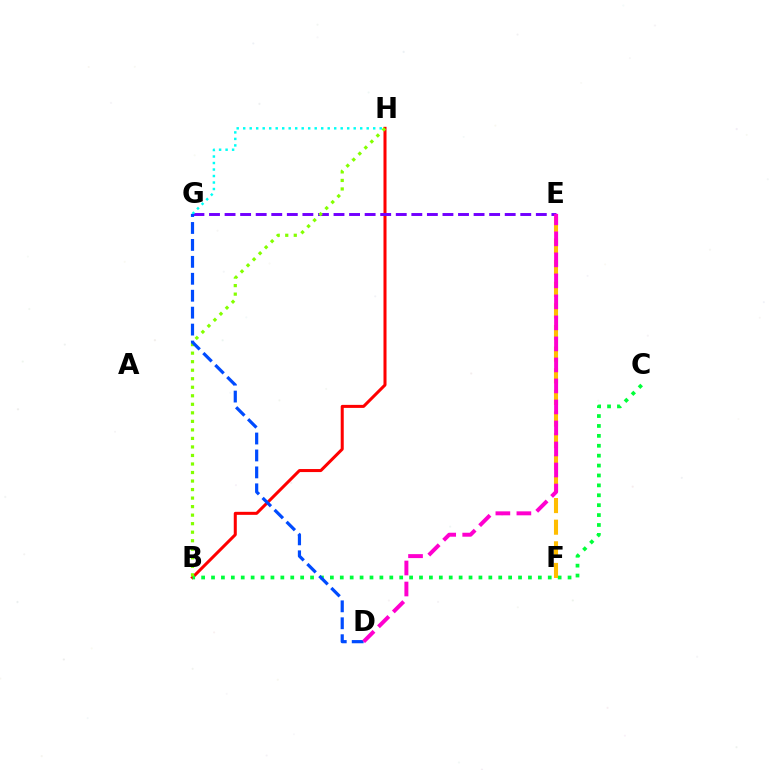{('B', 'H'): [{'color': '#ff0000', 'line_style': 'solid', 'thickness': 2.18}, {'color': '#84ff00', 'line_style': 'dotted', 'thickness': 2.32}], ('E', 'G'): [{'color': '#7200ff', 'line_style': 'dashed', 'thickness': 2.11}], ('G', 'H'): [{'color': '#00fff6', 'line_style': 'dotted', 'thickness': 1.77}], ('B', 'C'): [{'color': '#00ff39', 'line_style': 'dotted', 'thickness': 2.69}], ('E', 'F'): [{'color': '#ffbd00', 'line_style': 'dashed', 'thickness': 2.94}], ('D', 'G'): [{'color': '#004bff', 'line_style': 'dashed', 'thickness': 2.3}], ('D', 'E'): [{'color': '#ff00cf', 'line_style': 'dashed', 'thickness': 2.85}]}